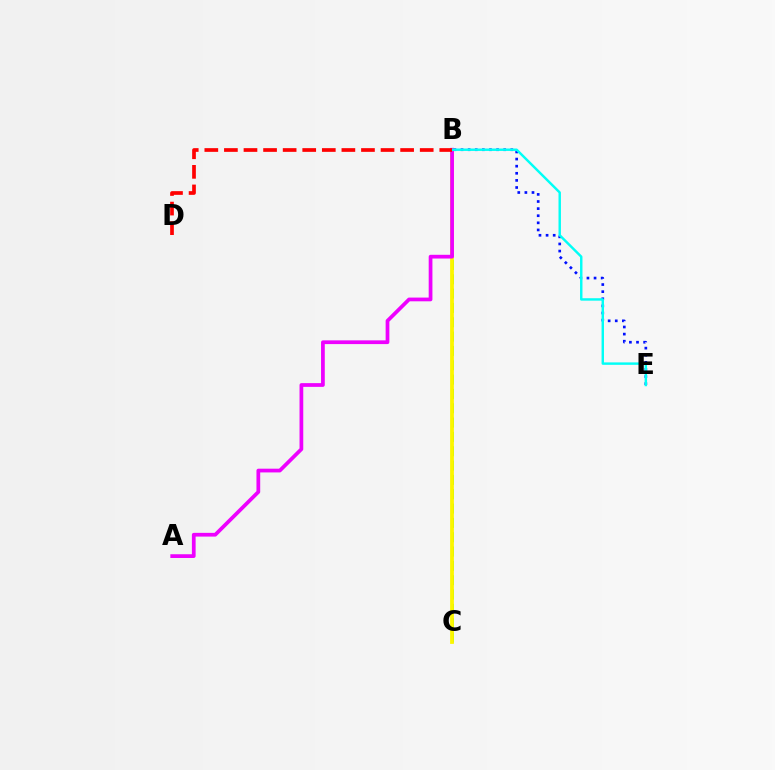{('B', 'C'): [{'color': '#08ff00', 'line_style': 'dashed', 'thickness': 1.95}, {'color': '#fcf500', 'line_style': 'solid', 'thickness': 2.72}], ('B', 'E'): [{'color': '#0010ff', 'line_style': 'dotted', 'thickness': 1.93}, {'color': '#00fff6', 'line_style': 'solid', 'thickness': 1.75}], ('A', 'B'): [{'color': '#ee00ff', 'line_style': 'solid', 'thickness': 2.69}], ('B', 'D'): [{'color': '#ff0000', 'line_style': 'dashed', 'thickness': 2.66}]}